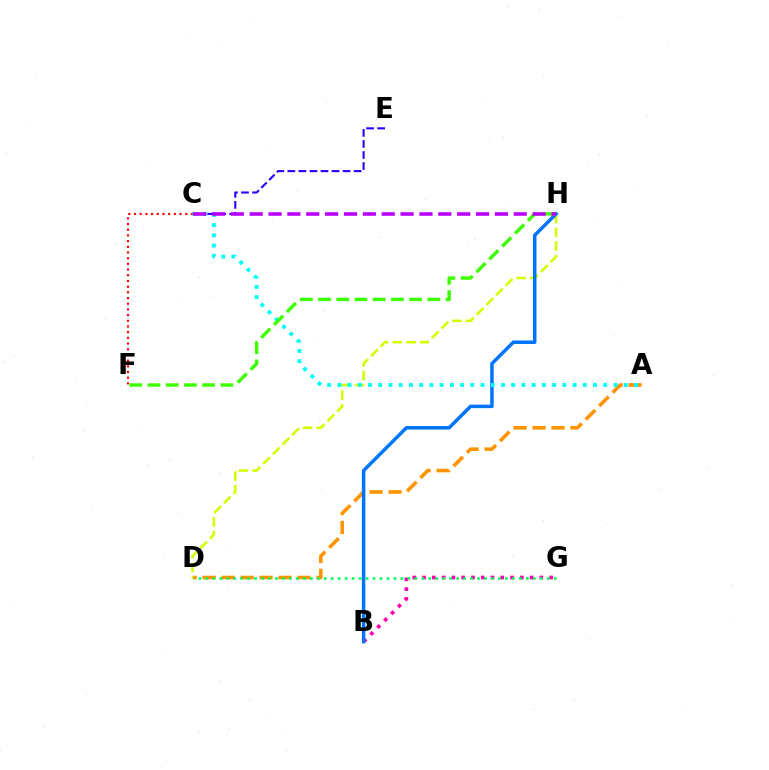{('C', 'E'): [{'color': '#2500ff', 'line_style': 'dashed', 'thickness': 1.5}], ('C', 'F'): [{'color': '#ff0000', 'line_style': 'dotted', 'thickness': 1.55}], ('A', 'D'): [{'color': '#ff9400', 'line_style': 'dashed', 'thickness': 2.57}], ('B', 'G'): [{'color': '#ff00ac', 'line_style': 'dotted', 'thickness': 2.66}], ('D', 'H'): [{'color': '#d1ff00', 'line_style': 'dashed', 'thickness': 1.86}], ('D', 'G'): [{'color': '#00ff5c', 'line_style': 'dotted', 'thickness': 1.89}], ('B', 'H'): [{'color': '#0074ff', 'line_style': 'solid', 'thickness': 2.51}], ('A', 'C'): [{'color': '#00fff6', 'line_style': 'dotted', 'thickness': 2.78}], ('F', 'H'): [{'color': '#3dff00', 'line_style': 'dashed', 'thickness': 2.47}], ('C', 'H'): [{'color': '#b900ff', 'line_style': 'dashed', 'thickness': 2.56}]}